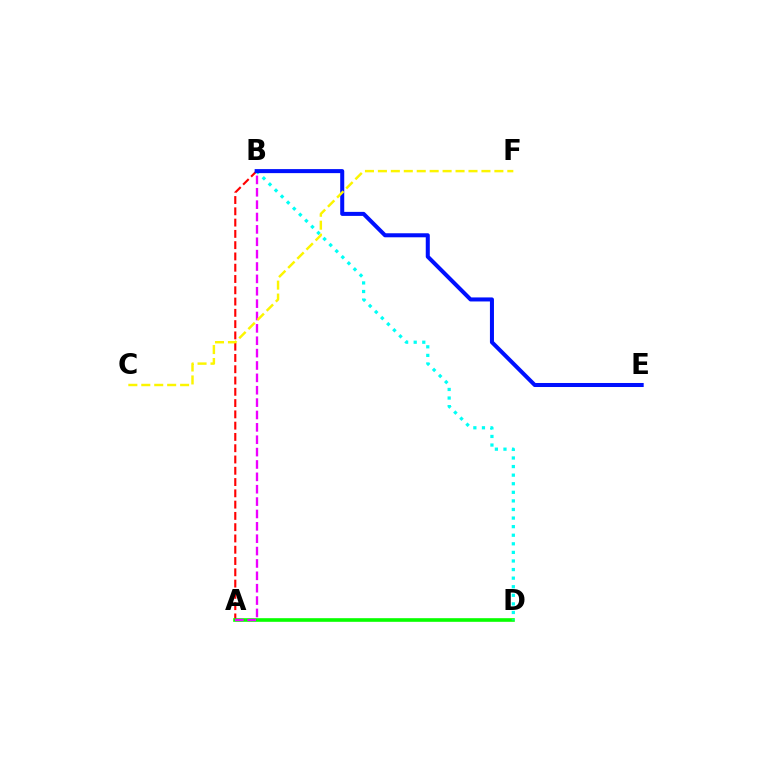{('A', 'B'): [{'color': '#ff0000', 'line_style': 'dashed', 'thickness': 1.53}, {'color': '#ee00ff', 'line_style': 'dashed', 'thickness': 1.68}], ('A', 'D'): [{'color': '#08ff00', 'line_style': 'solid', 'thickness': 2.61}], ('B', 'D'): [{'color': '#00fff6', 'line_style': 'dotted', 'thickness': 2.33}], ('B', 'E'): [{'color': '#0010ff', 'line_style': 'solid', 'thickness': 2.9}], ('C', 'F'): [{'color': '#fcf500', 'line_style': 'dashed', 'thickness': 1.76}]}